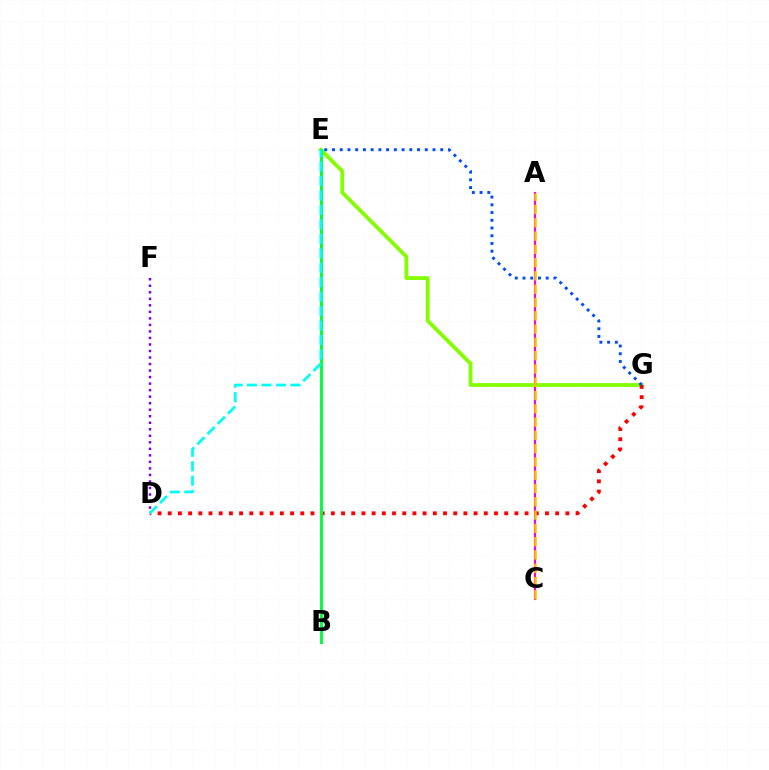{('A', 'C'): [{'color': '#ff00cf', 'line_style': 'solid', 'thickness': 1.52}, {'color': '#ffbd00', 'line_style': 'dashed', 'thickness': 1.81}], ('D', 'F'): [{'color': '#7200ff', 'line_style': 'dotted', 'thickness': 1.77}], ('E', 'G'): [{'color': '#84ff00', 'line_style': 'solid', 'thickness': 2.72}, {'color': '#004bff', 'line_style': 'dotted', 'thickness': 2.1}], ('D', 'G'): [{'color': '#ff0000', 'line_style': 'dotted', 'thickness': 2.77}], ('B', 'E'): [{'color': '#00ff39', 'line_style': 'solid', 'thickness': 2.11}], ('D', 'E'): [{'color': '#00fff6', 'line_style': 'dashed', 'thickness': 1.96}]}